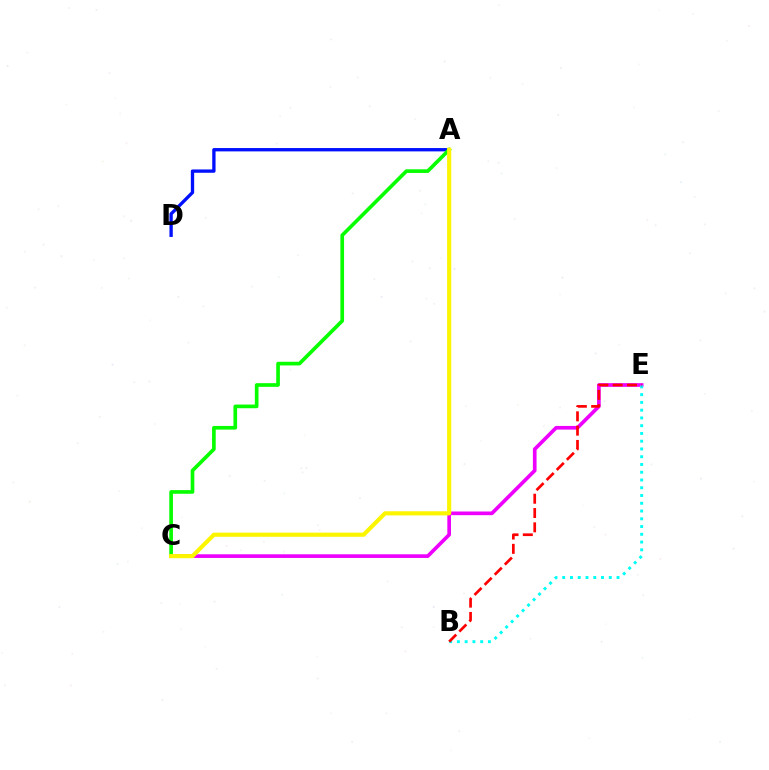{('C', 'E'): [{'color': '#ee00ff', 'line_style': 'solid', 'thickness': 2.64}], ('A', 'D'): [{'color': '#0010ff', 'line_style': 'solid', 'thickness': 2.39}], ('B', 'E'): [{'color': '#00fff6', 'line_style': 'dotted', 'thickness': 2.11}, {'color': '#ff0000', 'line_style': 'dashed', 'thickness': 1.94}], ('A', 'C'): [{'color': '#08ff00', 'line_style': 'solid', 'thickness': 2.64}, {'color': '#fcf500', 'line_style': 'solid', 'thickness': 2.98}]}